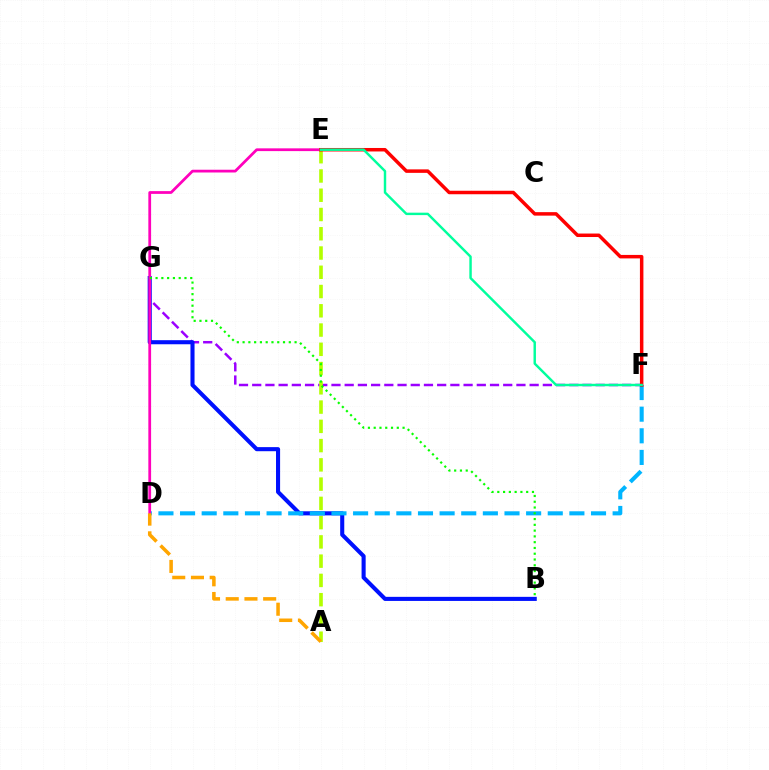{('F', 'G'): [{'color': '#9b00ff', 'line_style': 'dashed', 'thickness': 1.79}], ('B', 'G'): [{'color': '#0010ff', 'line_style': 'solid', 'thickness': 2.94}, {'color': '#08ff00', 'line_style': 'dotted', 'thickness': 1.57}], ('A', 'E'): [{'color': '#b3ff00', 'line_style': 'dashed', 'thickness': 2.62}], ('D', 'F'): [{'color': '#00b5ff', 'line_style': 'dashed', 'thickness': 2.94}], ('D', 'E'): [{'color': '#ff00bd', 'line_style': 'solid', 'thickness': 1.99}], ('E', 'F'): [{'color': '#ff0000', 'line_style': 'solid', 'thickness': 2.51}, {'color': '#00ff9d', 'line_style': 'solid', 'thickness': 1.75}], ('A', 'D'): [{'color': '#ffa500', 'line_style': 'dashed', 'thickness': 2.54}]}